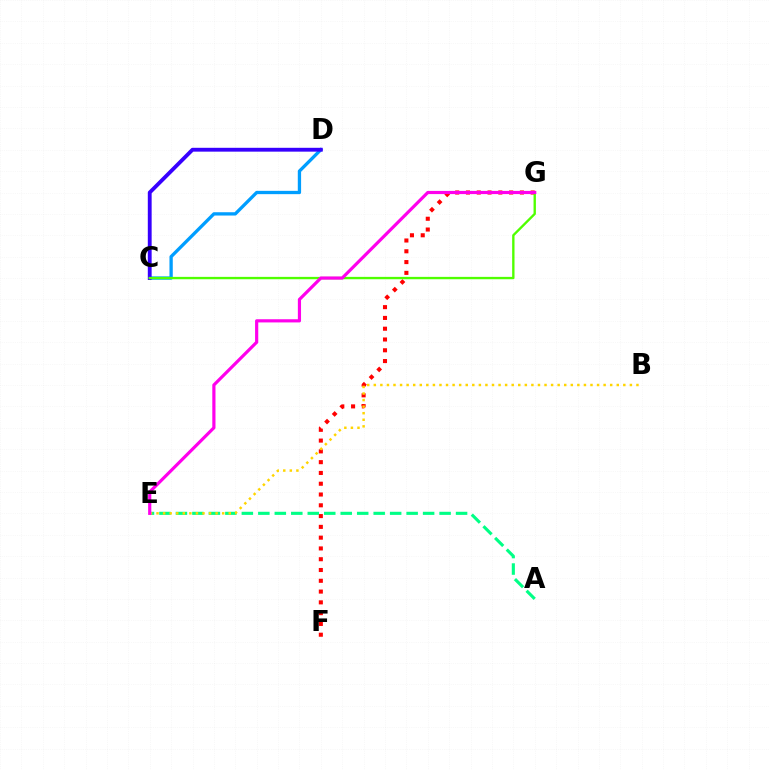{('F', 'G'): [{'color': '#ff0000', 'line_style': 'dotted', 'thickness': 2.93}], ('C', 'D'): [{'color': '#009eff', 'line_style': 'solid', 'thickness': 2.38}, {'color': '#3700ff', 'line_style': 'solid', 'thickness': 2.77}], ('A', 'E'): [{'color': '#00ff86', 'line_style': 'dashed', 'thickness': 2.24}], ('B', 'E'): [{'color': '#ffd500', 'line_style': 'dotted', 'thickness': 1.78}], ('C', 'G'): [{'color': '#4fff00', 'line_style': 'solid', 'thickness': 1.7}], ('E', 'G'): [{'color': '#ff00ed', 'line_style': 'solid', 'thickness': 2.29}]}